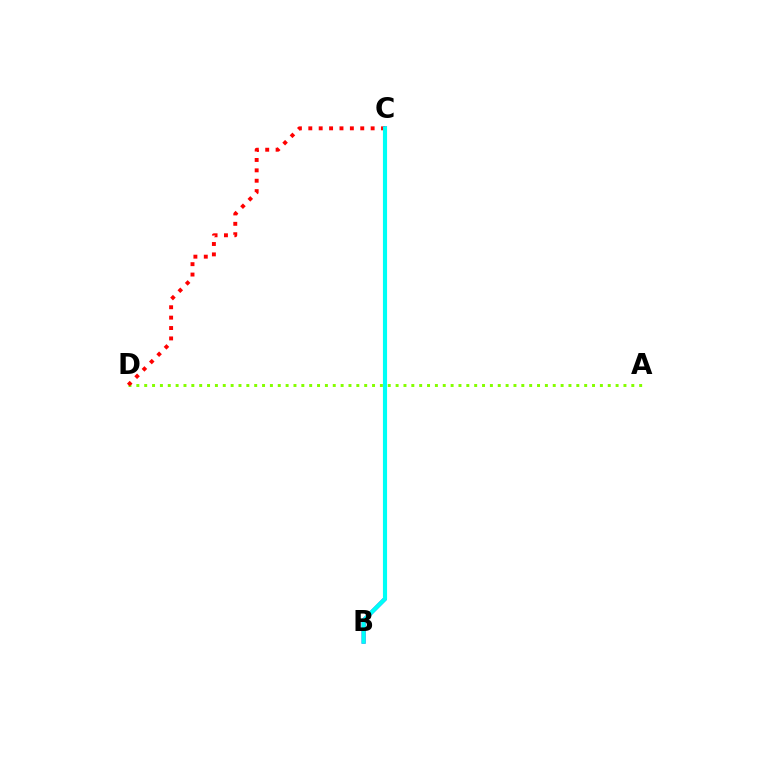{('B', 'C'): [{'color': '#7200ff', 'line_style': 'solid', 'thickness': 2.85}, {'color': '#00fff6', 'line_style': 'solid', 'thickness': 2.98}], ('A', 'D'): [{'color': '#84ff00', 'line_style': 'dotted', 'thickness': 2.13}], ('C', 'D'): [{'color': '#ff0000', 'line_style': 'dotted', 'thickness': 2.82}]}